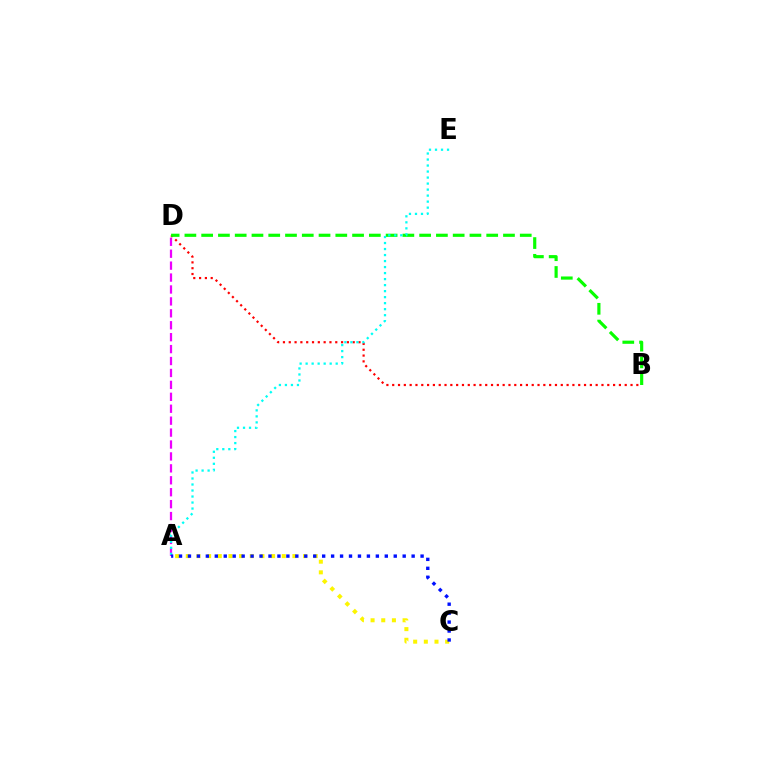{('A', 'C'): [{'color': '#fcf500', 'line_style': 'dotted', 'thickness': 2.9}, {'color': '#0010ff', 'line_style': 'dotted', 'thickness': 2.43}], ('B', 'D'): [{'color': '#ff0000', 'line_style': 'dotted', 'thickness': 1.58}, {'color': '#08ff00', 'line_style': 'dashed', 'thickness': 2.28}], ('A', 'D'): [{'color': '#ee00ff', 'line_style': 'dashed', 'thickness': 1.62}], ('A', 'E'): [{'color': '#00fff6', 'line_style': 'dotted', 'thickness': 1.63}]}